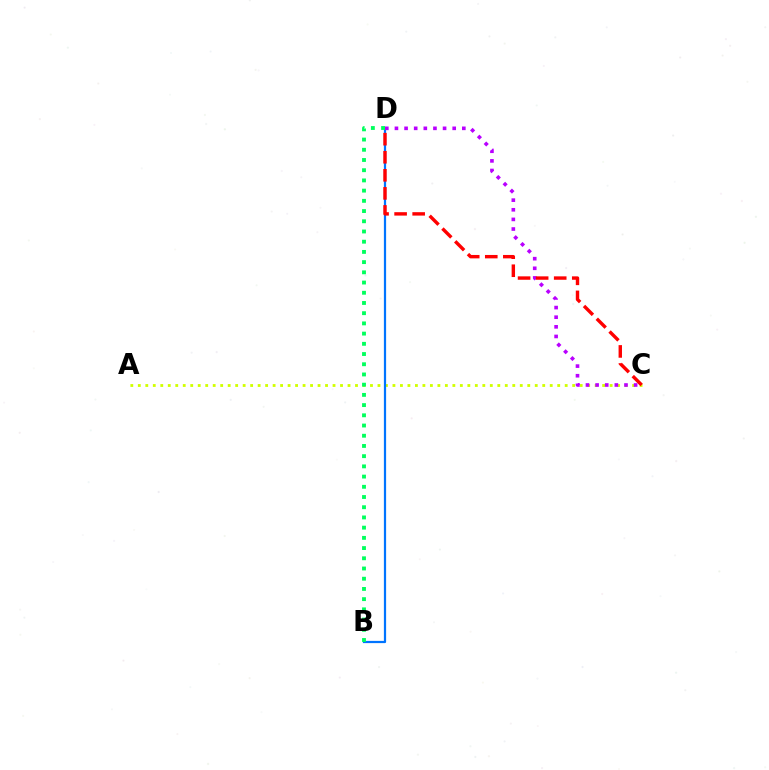{('A', 'C'): [{'color': '#d1ff00', 'line_style': 'dotted', 'thickness': 2.03}], ('B', 'D'): [{'color': '#0074ff', 'line_style': 'solid', 'thickness': 1.6}, {'color': '#00ff5c', 'line_style': 'dotted', 'thickness': 2.77}], ('C', 'D'): [{'color': '#b900ff', 'line_style': 'dotted', 'thickness': 2.62}, {'color': '#ff0000', 'line_style': 'dashed', 'thickness': 2.45}]}